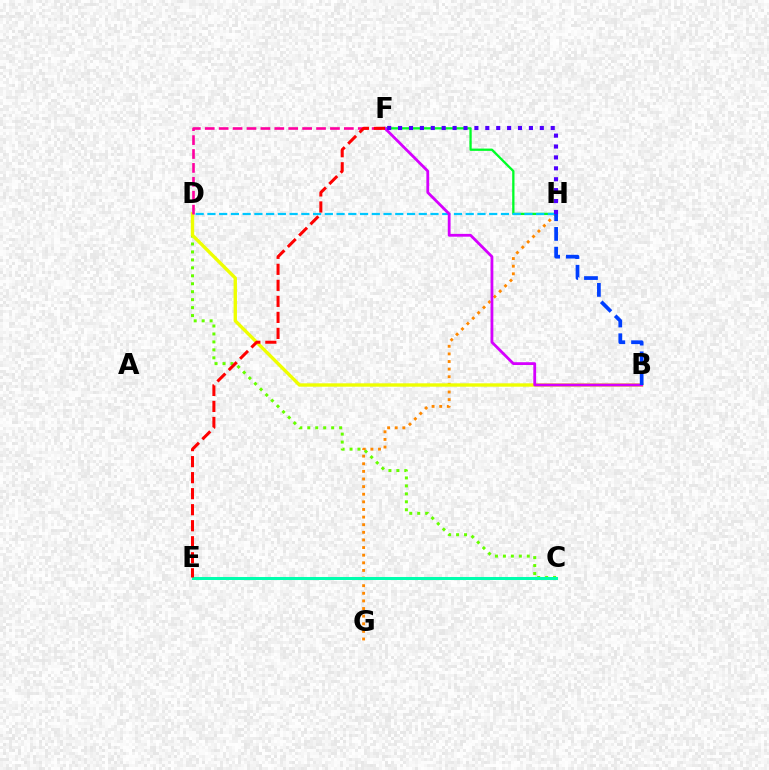{('G', 'H'): [{'color': '#ff8800', 'line_style': 'dotted', 'thickness': 2.07}], ('C', 'D'): [{'color': '#66ff00', 'line_style': 'dotted', 'thickness': 2.16}], ('F', 'H'): [{'color': '#00ff27', 'line_style': 'solid', 'thickness': 1.65}, {'color': '#4f00ff', 'line_style': 'dotted', 'thickness': 2.96}], ('B', 'D'): [{'color': '#eeff00', 'line_style': 'solid', 'thickness': 2.43}], ('D', 'H'): [{'color': '#00c7ff', 'line_style': 'dashed', 'thickness': 1.59}], ('B', 'F'): [{'color': '#d600ff', 'line_style': 'solid', 'thickness': 2.02}], ('B', 'H'): [{'color': '#003fff', 'line_style': 'dashed', 'thickness': 2.68}], ('D', 'F'): [{'color': '#ff00a0', 'line_style': 'dashed', 'thickness': 1.89}], ('C', 'E'): [{'color': '#00ffaf', 'line_style': 'solid', 'thickness': 2.17}], ('E', 'F'): [{'color': '#ff0000', 'line_style': 'dashed', 'thickness': 2.18}]}